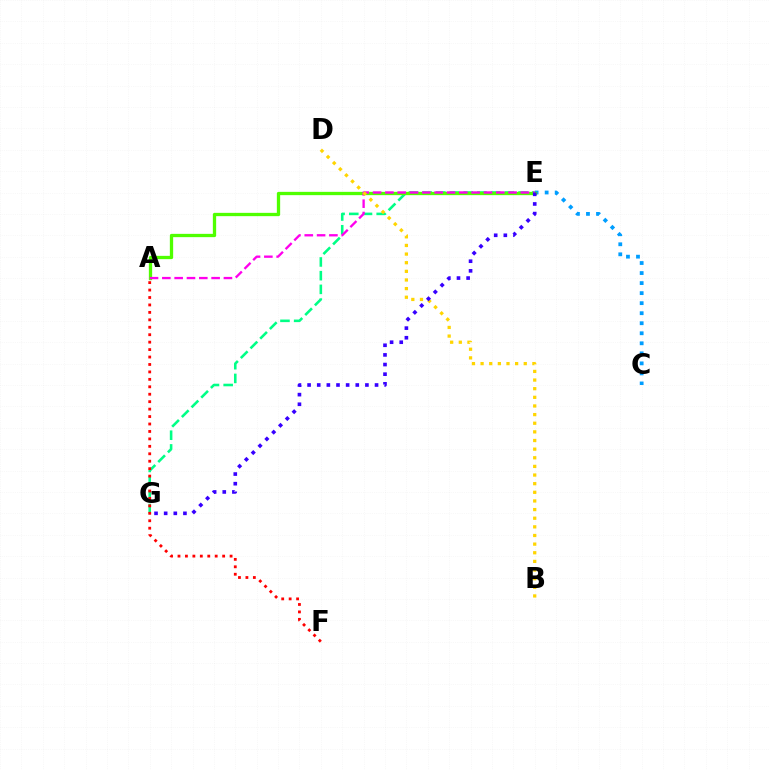{('C', 'E'): [{'color': '#009eff', 'line_style': 'dotted', 'thickness': 2.73}], ('E', 'G'): [{'color': '#00ff86', 'line_style': 'dashed', 'thickness': 1.86}, {'color': '#3700ff', 'line_style': 'dotted', 'thickness': 2.62}], ('A', 'F'): [{'color': '#ff0000', 'line_style': 'dotted', 'thickness': 2.02}], ('A', 'E'): [{'color': '#4fff00', 'line_style': 'solid', 'thickness': 2.37}, {'color': '#ff00ed', 'line_style': 'dashed', 'thickness': 1.67}], ('B', 'D'): [{'color': '#ffd500', 'line_style': 'dotted', 'thickness': 2.35}]}